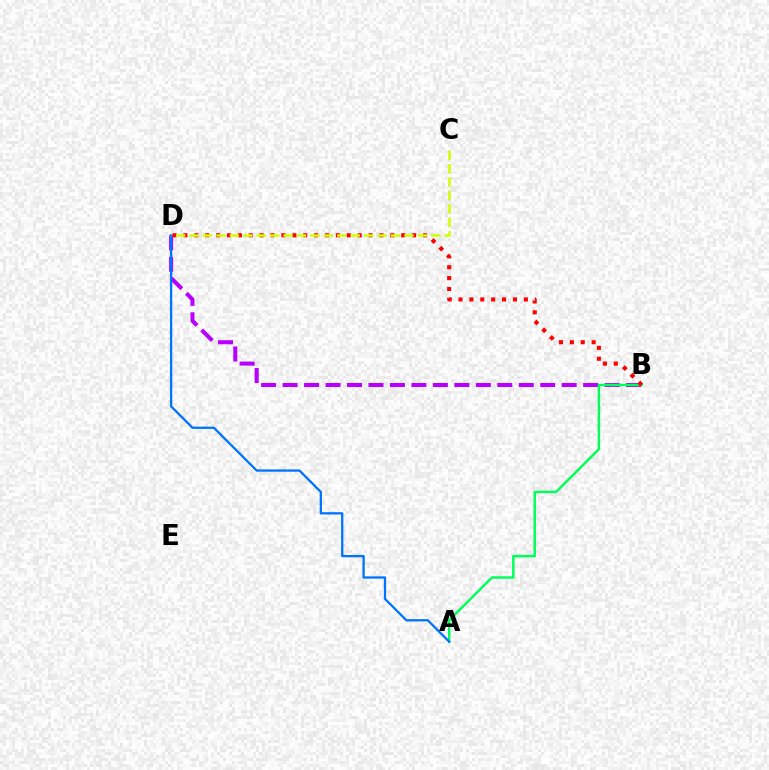{('B', 'D'): [{'color': '#b900ff', 'line_style': 'dashed', 'thickness': 2.92}, {'color': '#ff0000', 'line_style': 'dotted', 'thickness': 2.96}], ('A', 'B'): [{'color': '#00ff5c', 'line_style': 'solid', 'thickness': 1.77}], ('A', 'D'): [{'color': '#0074ff', 'line_style': 'solid', 'thickness': 1.65}], ('C', 'D'): [{'color': '#d1ff00', 'line_style': 'dashed', 'thickness': 1.82}]}